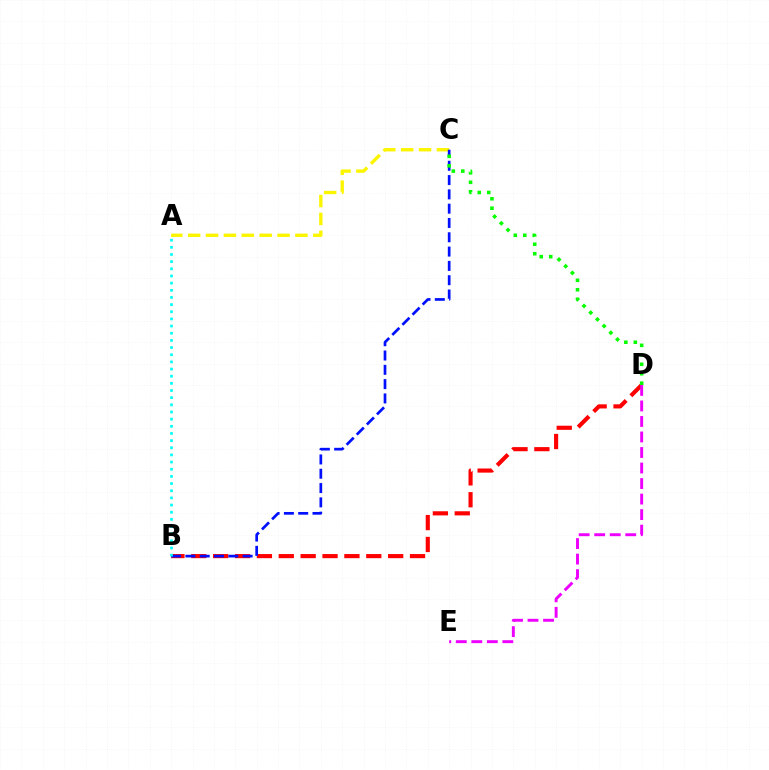{('B', 'D'): [{'color': '#ff0000', 'line_style': 'dashed', 'thickness': 2.97}], ('D', 'E'): [{'color': '#ee00ff', 'line_style': 'dashed', 'thickness': 2.11}], ('A', 'C'): [{'color': '#fcf500', 'line_style': 'dashed', 'thickness': 2.43}], ('B', 'C'): [{'color': '#0010ff', 'line_style': 'dashed', 'thickness': 1.94}], ('A', 'B'): [{'color': '#00fff6', 'line_style': 'dotted', 'thickness': 1.94}], ('C', 'D'): [{'color': '#08ff00', 'line_style': 'dotted', 'thickness': 2.57}]}